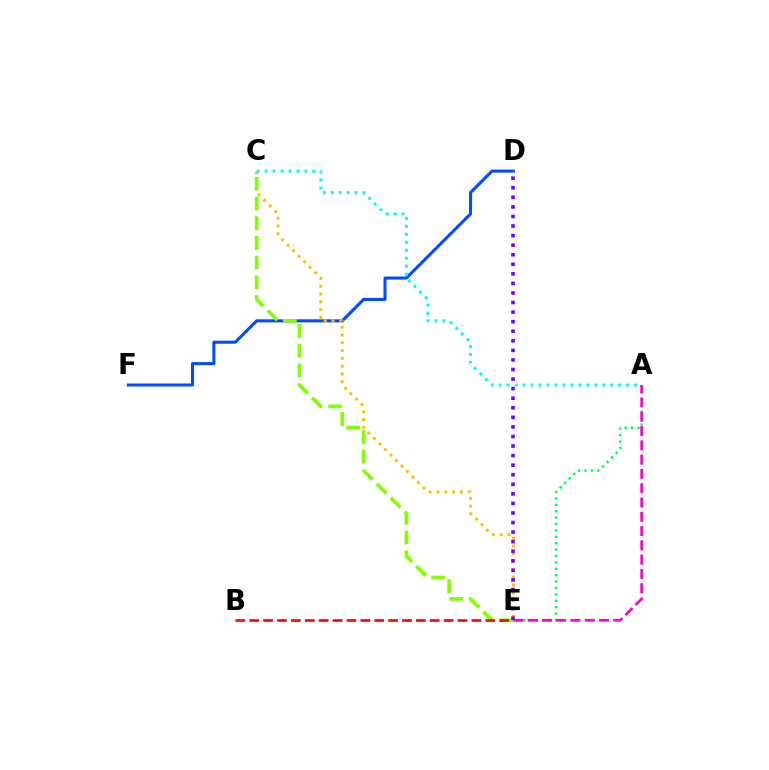{('D', 'F'): [{'color': '#004bff', 'line_style': 'solid', 'thickness': 2.2}], ('A', 'E'): [{'color': '#00ff39', 'line_style': 'dotted', 'thickness': 1.74}, {'color': '#ff00cf', 'line_style': 'dashed', 'thickness': 1.94}], ('C', 'E'): [{'color': '#ffbd00', 'line_style': 'dotted', 'thickness': 2.12}, {'color': '#84ff00', 'line_style': 'dashed', 'thickness': 2.68}], ('D', 'E'): [{'color': '#7200ff', 'line_style': 'dotted', 'thickness': 2.6}], ('A', 'C'): [{'color': '#00fff6', 'line_style': 'dotted', 'thickness': 2.16}], ('B', 'E'): [{'color': '#ff0000', 'line_style': 'dashed', 'thickness': 1.89}]}